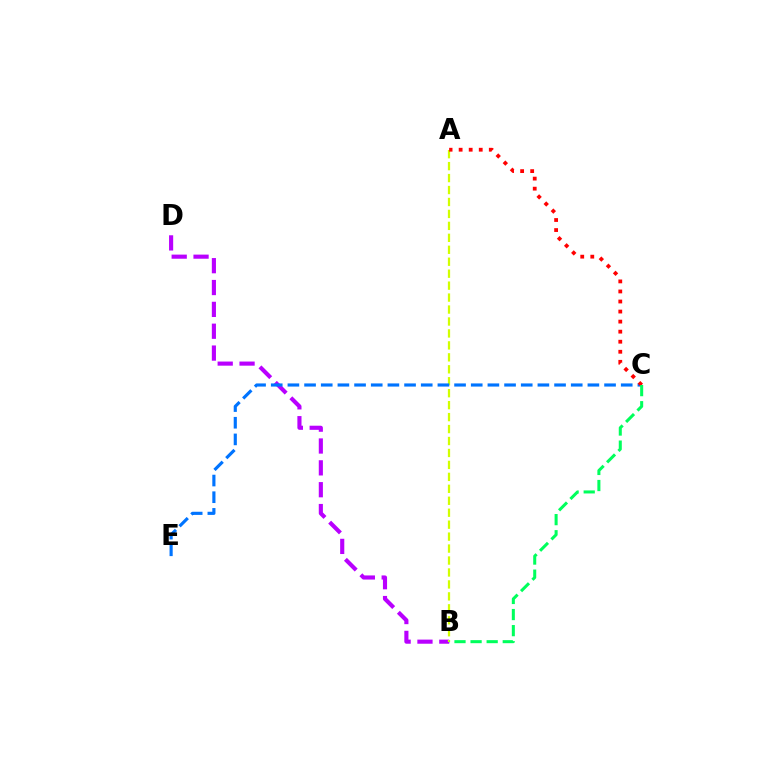{('B', 'D'): [{'color': '#b900ff', 'line_style': 'dashed', 'thickness': 2.97}], ('A', 'B'): [{'color': '#d1ff00', 'line_style': 'dashed', 'thickness': 1.62}], ('C', 'E'): [{'color': '#0074ff', 'line_style': 'dashed', 'thickness': 2.26}], ('A', 'C'): [{'color': '#ff0000', 'line_style': 'dotted', 'thickness': 2.73}], ('B', 'C'): [{'color': '#00ff5c', 'line_style': 'dashed', 'thickness': 2.19}]}